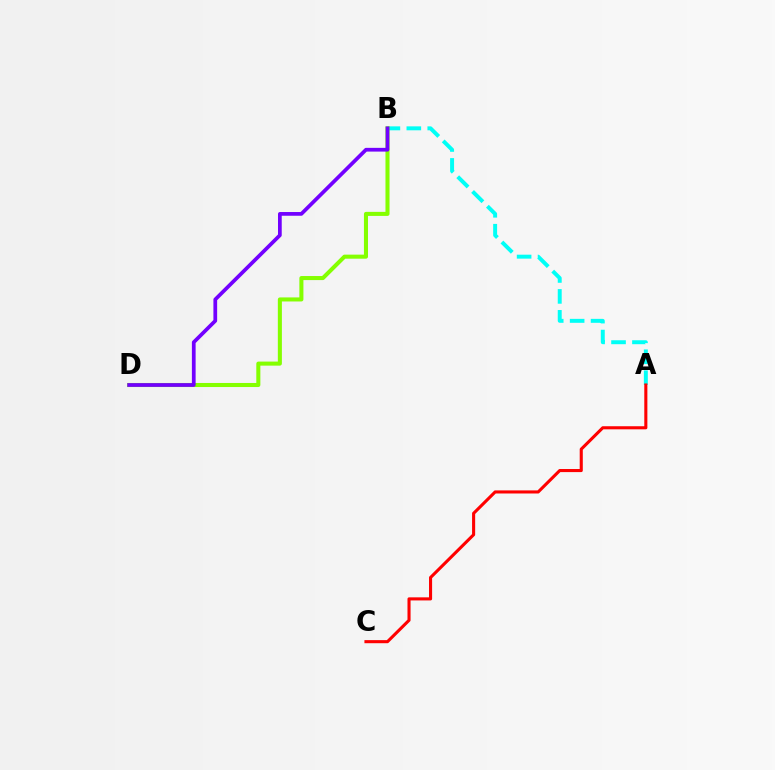{('A', 'B'): [{'color': '#00fff6', 'line_style': 'dashed', 'thickness': 2.84}], ('B', 'D'): [{'color': '#84ff00', 'line_style': 'solid', 'thickness': 2.92}, {'color': '#7200ff', 'line_style': 'solid', 'thickness': 2.69}], ('A', 'C'): [{'color': '#ff0000', 'line_style': 'solid', 'thickness': 2.22}]}